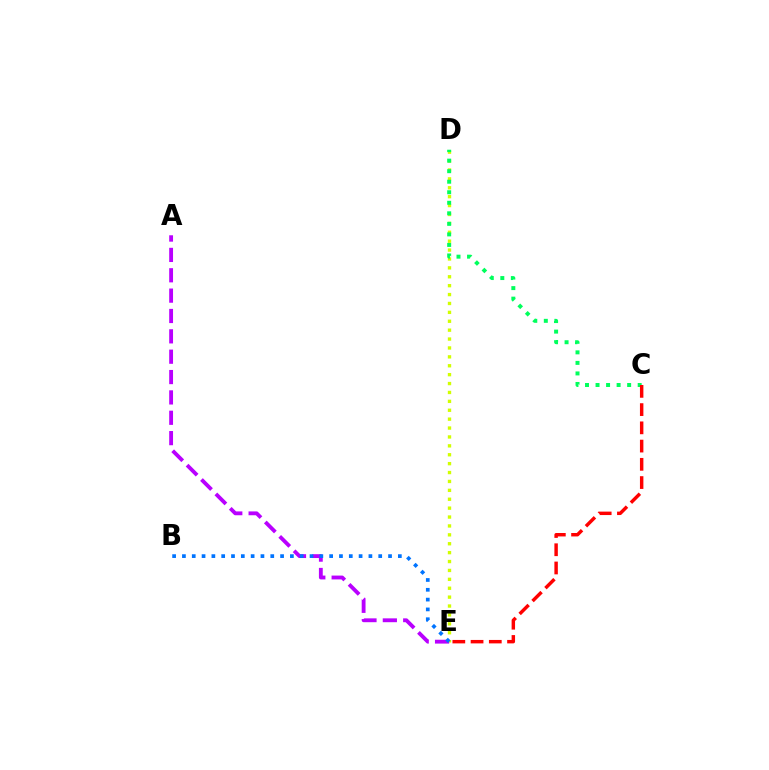{('D', 'E'): [{'color': '#d1ff00', 'line_style': 'dotted', 'thickness': 2.42}], ('A', 'E'): [{'color': '#b900ff', 'line_style': 'dashed', 'thickness': 2.77}], ('C', 'D'): [{'color': '#00ff5c', 'line_style': 'dotted', 'thickness': 2.86}], ('C', 'E'): [{'color': '#ff0000', 'line_style': 'dashed', 'thickness': 2.48}], ('B', 'E'): [{'color': '#0074ff', 'line_style': 'dotted', 'thickness': 2.67}]}